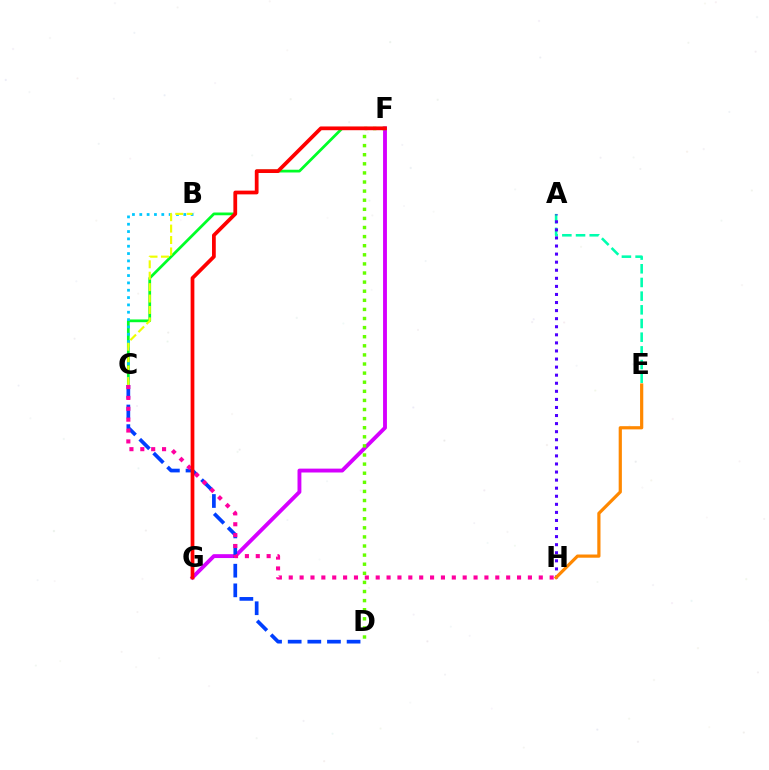{('C', 'F'): [{'color': '#00ff27', 'line_style': 'solid', 'thickness': 1.99}], ('B', 'C'): [{'color': '#00c7ff', 'line_style': 'dotted', 'thickness': 1.99}, {'color': '#eeff00', 'line_style': 'dashed', 'thickness': 1.55}], ('A', 'E'): [{'color': '#00ffaf', 'line_style': 'dashed', 'thickness': 1.86}], ('F', 'G'): [{'color': '#d600ff', 'line_style': 'solid', 'thickness': 2.79}, {'color': '#ff0000', 'line_style': 'solid', 'thickness': 2.7}], ('C', 'D'): [{'color': '#003fff', 'line_style': 'dashed', 'thickness': 2.67}], ('C', 'H'): [{'color': '#ff00a0', 'line_style': 'dotted', 'thickness': 2.95}], ('D', 'F'): [{'color': '#66ff00', 'line_style': 'dotted', 'thickness': 2.47}], ('A', 'H'): [{'color': '#4f00ff', 'line_style': 'dotted', 'thickness': 2.19}], ('E', 'H'): [{'color': '#ff8800', 'line_style': 'solid', 'thickness': 2.31}]}